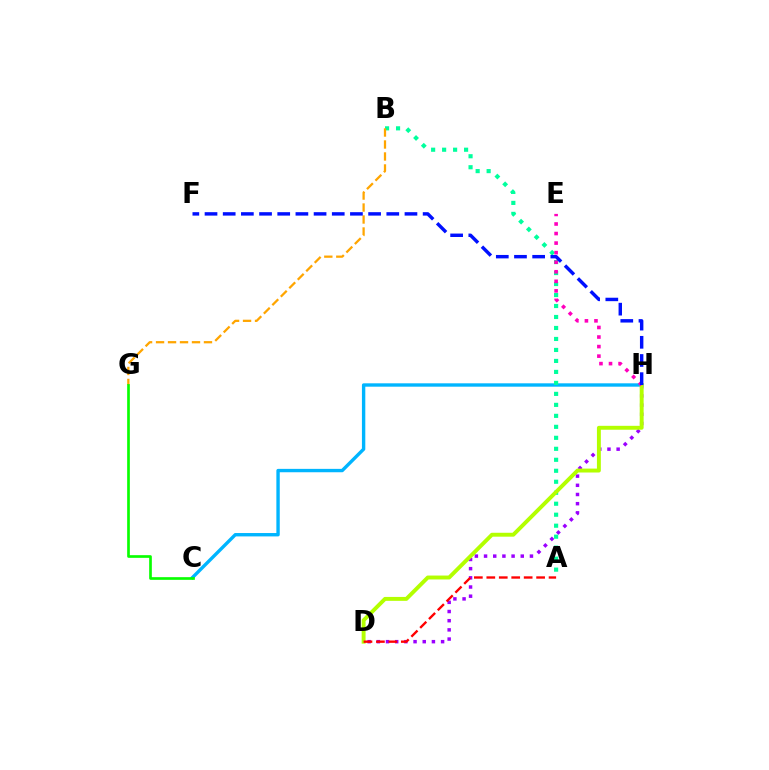{('C', 'H'): [{'color': '#00b5ff', 'line_style': 'solid', 'thickness': 2.43}], ('D', 'H'): [{'color': '#9b00ff', 'line_style': 'dotted', 'thickness': 2.49}, {'color': '#b3ff00', 'line_style': 'solid', 'thickness': 2.82}], ('A', 'B'): [{'color': '#00ff9d', 'line_style': 'dotted', 'thickness': 2.98}], ('E', 'H'): [{'color': '#ff00bd', 'line_style': 'dotted', 'thickness': 2.6}], ('B', 'G'): [{'color': '#ffa500', 'line_style': 'dashed', 'thickness': 1.63}], ('F', 'H'): [{'color': '#0010ff', 'line_style': 'dashed', 'thickness': 2.47}], ('A', 'D'): [{'color': '#ff0000', 'line_style': 'dashed', 'thickness': 1.69}], ('C', 'G'): [{'color': '#08ff00', 'line_style': 'solid', 'thickness': 1.92}]}